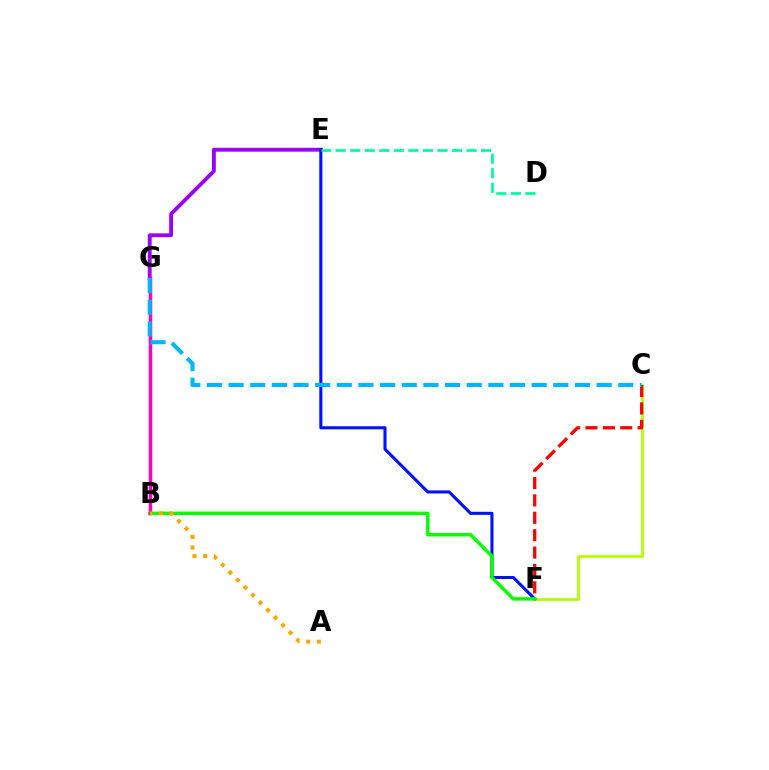{('C', 'F'): [{'color': '#b3ff00', 'line_style': 'solid', 'thickness': 2.0}, {'color': '#ff0000', 'line_style': 'dashed', 'thickness': 2.36}], ('E', 'G'): [{'color': '#9b00ff', 'line_style': 'solid', 'thickness': 2.78}], ('E', 'F'): [{'color': '#0010ff', 'line_style': 'solid', 'thickness': 2.21}], ('B', 'F'): [{'color': '#08ff00', 'line_style': 'solid', 'thickness': 2.48}], ('B', 'G'): [{'color': '#ff00bd', 'line_style': 'solid', 'thickness': 2.52}], ('A', 'B'): [{'color': '#ffa500', 'line_style': 'dotted', 'thickness': 2.89}], ('D', 'E'): [{'color': '#00ff9d', 'line_style': 'dashed', 'thickness': 1.98}], ('C', 'G'): [{'color': '#00b5ff', 'line_style': 'dashed', 'thickness': 2.94}]}